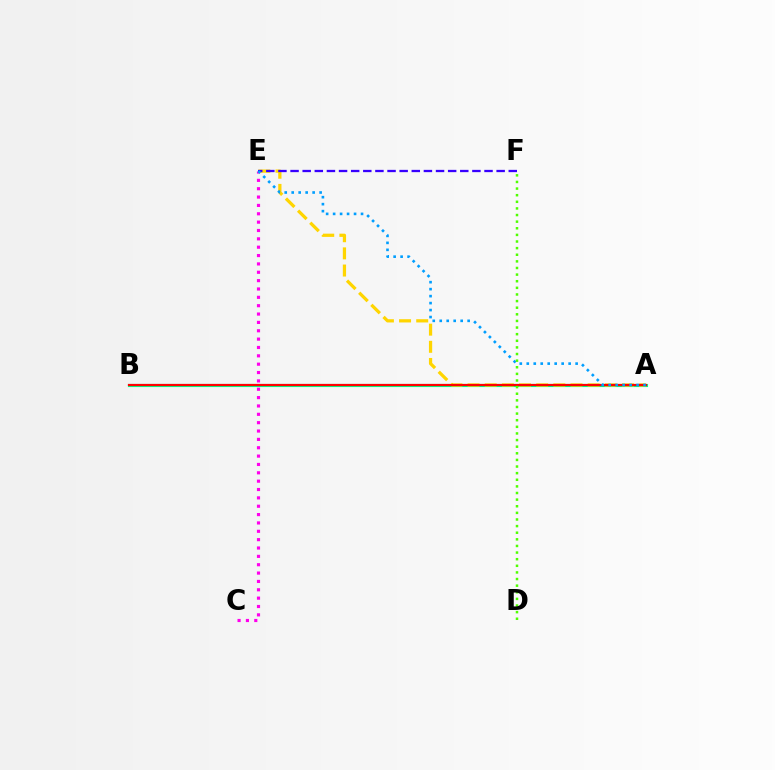{('A', 'B'): [{'color': '#00ff86', 'line_style': 'solid', 'thickness': 2.25}, {'color': '#ff0000', 'line_style': 'solid', 'thickness': 1.57}], ('C', 'E'): [{'color': '#ff00ed', 'line_style': 'dotted', 'thickness': 2.27}], ('A', 'E'): [{'color': '#ffd500', 'line_style': 'dashed', 'thickness': 2.33}, {'color': '#009eff', 'line_style': 'dotted', 'thickness': 1.9}], ('E', 'F'): [{'color': '#3700ff', 'line_style': 'dashed', 'thickness': 1.65}], ('D', 'F'): [{'color': '#4fff00', 'line_style': 'dotted', 'thickness': 1.8}]}